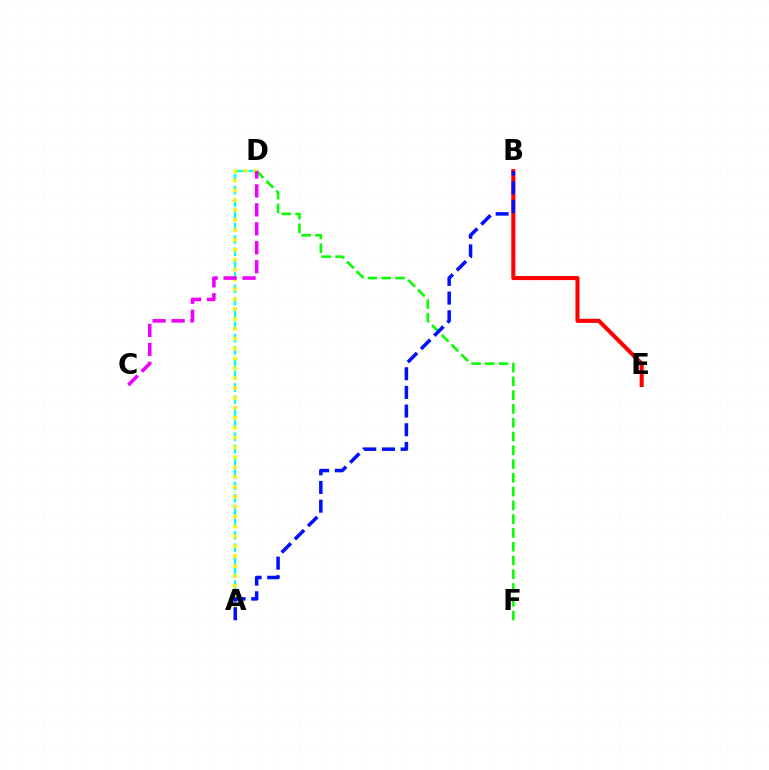{('D', 'F'): [{'color': '#08ff00', 'line_style': 'dashed', 'thickness': 1.87}], ('B', 'E'): [{'color': '#ff0000', 'line_style': 'solid', 'thickness': 2.94}], ('A', 'D'): [{'color': '#00fff6', 'line_style': 'dashed', 'thickness': 1.67}, {'color': '#fcf500', 'line_style': 'dotted', 'thickness': 2.69}], ('C', 'D'): [{'color': '#ee00ff', 'line_style': 'dashed', 'thickness': 2.58}], ('A', 'B'): [{'color': '#0010ff', 'line_style': 'dashed', 'thickness': 2.54}]}